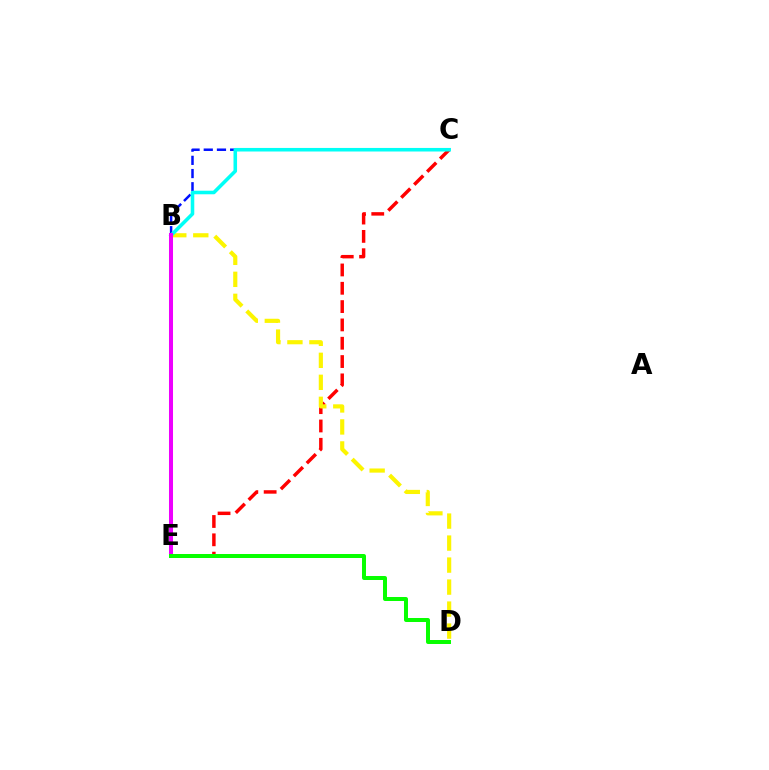{('B', 'C'): [{'color': '#0010ff', 'line_style': 'dashed', 'thickness': 1.79}, {'color': '#00fff6', 'line_style': 'solid', 'thickness': 2.57}], ('C', 'E'): [{'color': '#ff0000', 'line_style': 'dashed', 'thickness': 2.49}], ('B', 'D'): [{'color': '#fcf500', 'line_style': 'dashed', 'thickness': 2.99}], ('B', 'E'): [{'color': '#ee00ff', 'line_style': 'solid', 'thickness': 2.89}], ('D', 'E'): [{'color': '#08ff00', 'line_style': 'solid', 'thickness': 2.87}]}